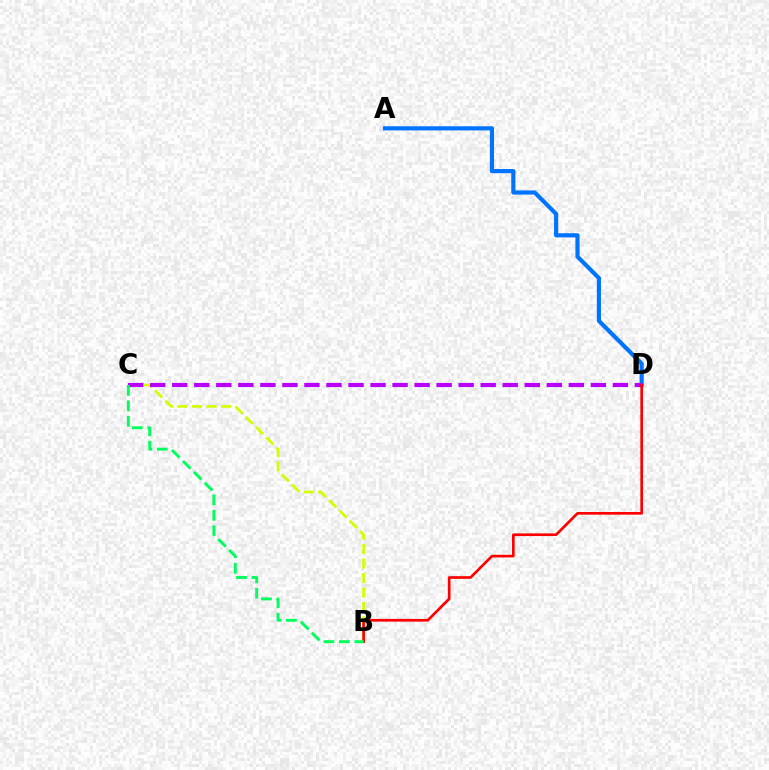{('A', 'D'): [{'color': '#0074ff', 'line_style': 'solid', 'thickness': 2.99}], ('B', 'C'): [{'color': '#d1ff00', 'line_style': 'dashed', 'thickness': 1.97}, {'color': '#00ff5c', 'line_style': 'dashed', 'thickness': 2.1}], ('C', 'D'): [{'color': '#b900ff', 'line_style': 'dashed', 'thickness': 2.99}], ('B', 'D'): [{'color': '#ff0000', 'line_style': 'solid', 'thickness': 1.92}]}